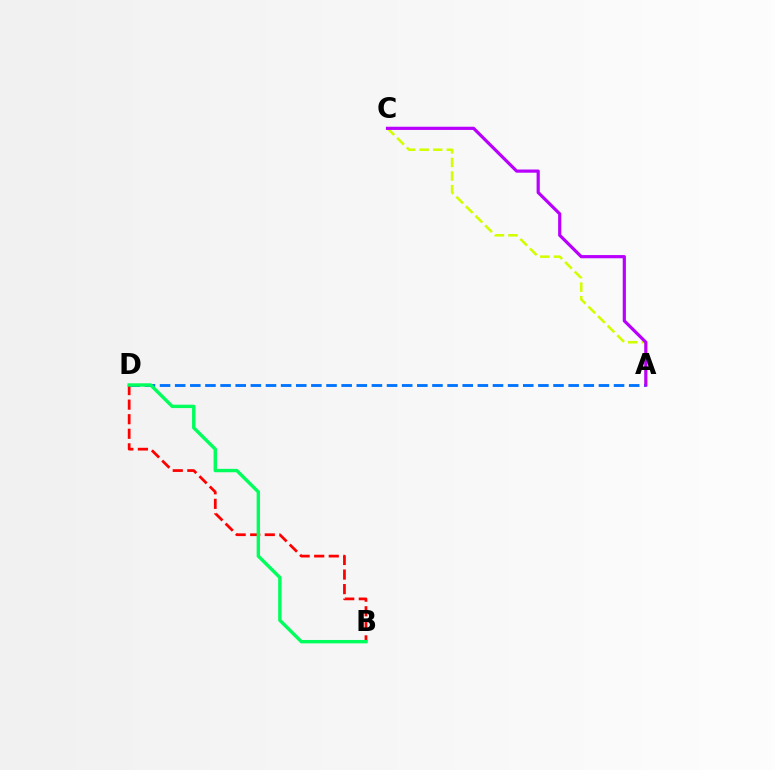{('A', 'C'): [{'color': '#d1ff00', 'line_style': 'dashed', 'thickness': 1.84}, {'color': '#b900ff', 'line_style': 'solid', 'thickness': 2.3}], ('A', 'D'): [{'color': '#0074ff', 'line_style': 'dashed', 'thickness': 2.06}], ('B', 'D'): [{'color': '#ff0000', 'line_style': 'dashed', 'thickness': 1.98}, {'color': '#00ff5c', 'line_style': 'solid', 'thickness': 2.44}]}